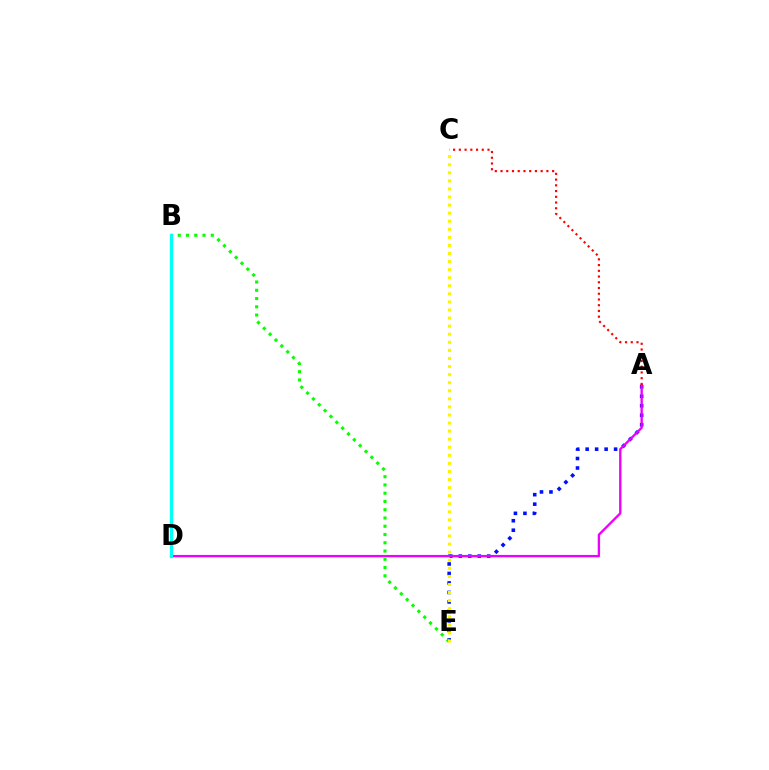{('A', 'E'): [{'color': '#0010ff', 'line_style': 'dotted', 'thickness': 2.58}], ('B', 'E'): [{'color': '#08ff00', 'line_style': 'dotted', 'thickness': 2.24}], ('A', 'D'): [{'color': '#ee00ff', 'line_style': 'solid', 'thickness': 1.7}], ('C', 'E'): [{'color': '#fcf500', 'line_style': 'dotted', 'thickness': 2.19}], ('A', 'C'): [{'color': '#ff0000', 'line_style': 'dotted', 'thickness': 1.56}], ('B', 'D'): [{'color': '#00fff6', 'line_style': 'solid', 'thickness': 2.34}]}